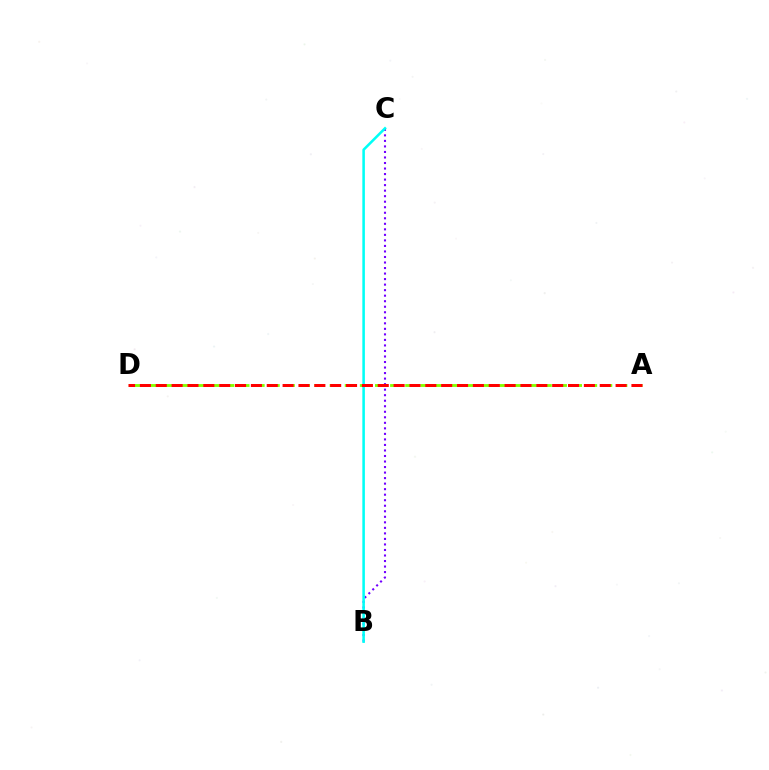{('A', 'D'): [{'color': '#84ff00', 'line_style': 'dashed', 'thickness': 2.05}, {'color': '#ff0000', 'line_style': 'dashed', 'thickness': 2.15}], ('B', 'C'): [{'color': '#7200ff', 'line_style': 'dotted', 'thickness': 1.5}, {'color': '#00fff6', 'line_style': 'solid', 'thickness': 1.84}]}